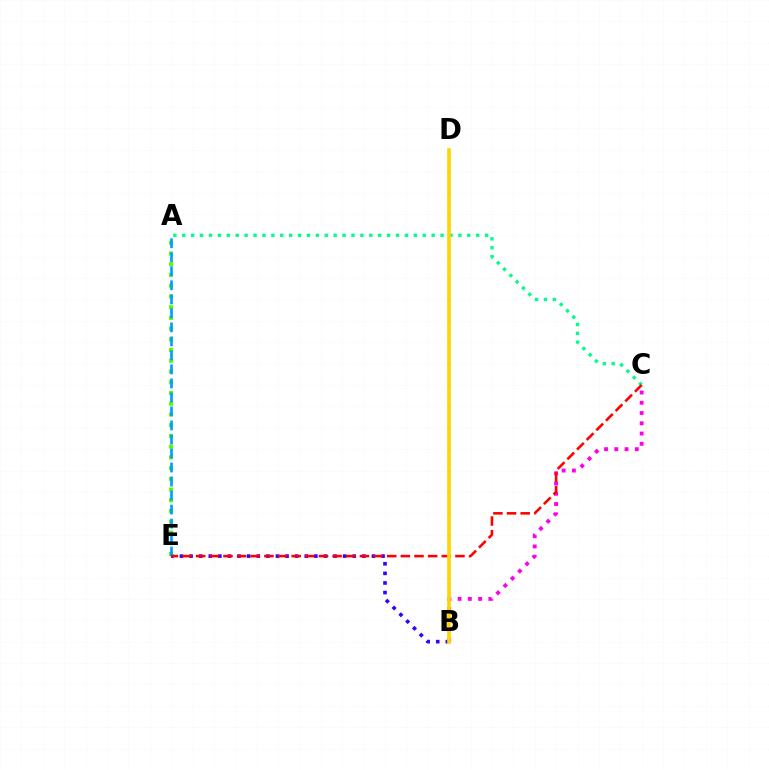{('B', 'E'): [{'color': '#3700ff', 'line_style': 'dotted', 'thickness': 2.61}], ('B', 'C'): [{'color': '#ff00ed', 'line_style': 'dotted', 'thickness': 2.79}], ('A', 'E'): [{'color': '#4fff00', 'line_style': 'dotted', 'thickness': 2.92}, {'color': '#009eff', 'line_style': 'dashed', 'thickness': 1.9}], ('A', 'C'): [{'color': '#00ff86', 'line_style': 'dotted', 'thickness': 2.42}], ('C', 'E'): [{'color': '#ff0000', 'line_style': 'dashed', 'thickness': 1.85}], ('B', 'D'): [{'color': '#ffd500', 'line_style': 'solid', 'thickness': 2.62}]}